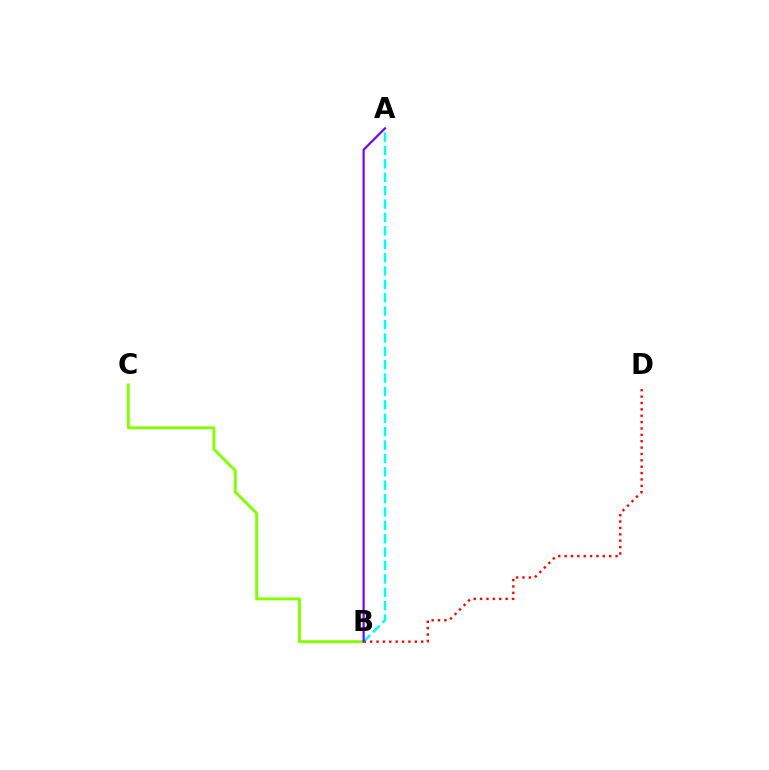{('A', 'B'): [{'color': '#00fff6', 'line_style': 'dashed', 'thickness': 1.82}, {'color': '#7200ff', 'line_style': 'solid', 'thickness': 1.57}], ('B', 'D'): [{'color': '#ff0000', 'line_style': 'dotted', 'thickness': 1.73}], ('B', 'C'): [{'color': '#84ff00', 'line_style': 'solid', 'thickness': 2.11}]}